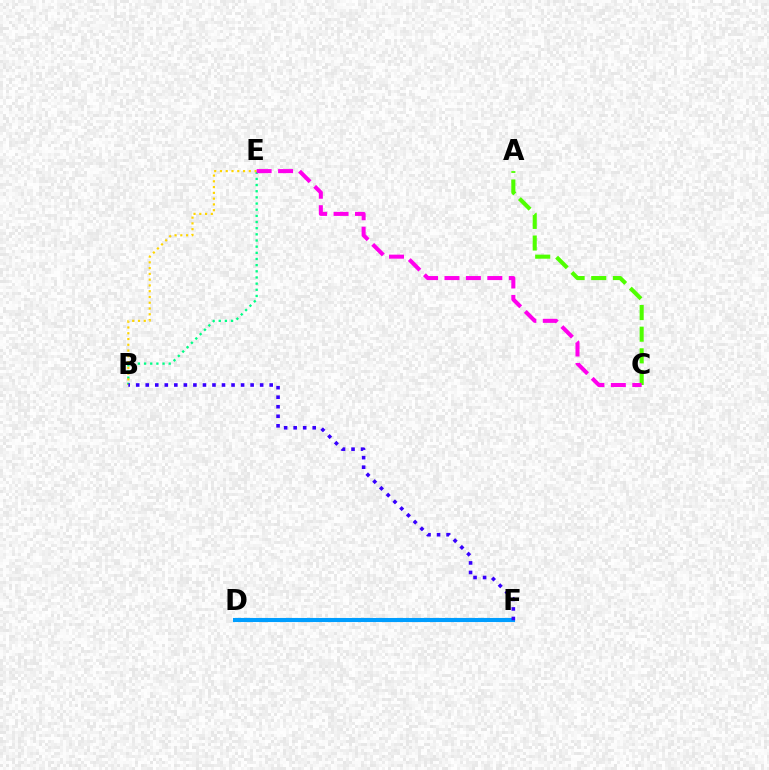{('B', 'E'): [{'color': '#00ff86', 'line_style': 'dotted', 'thickness': 1.67}, {'color': '#ffd500', 'line_style': 'dotted', 'thickness': 1.57}], ('A', 'C'): [{'color': '#4fff00', 'line_style': 'dashed', 'thickness': 2.94}], ('D', 'F'): [{'color': '#ff0000', 'line_style': 'solid', 'thickness': 1.65}, {'color': '#009eff', 'line_style': 'solid', 'thickness': 2.95}], ('C', 'E'): [{'color': '#ff00ed', 'line_style': 'dashed', 'thickness': 2.91}], ('B', 'F'): [{'color': '#3700ff', 'line_style': 'dotted', 'thickness': 2.59}]}